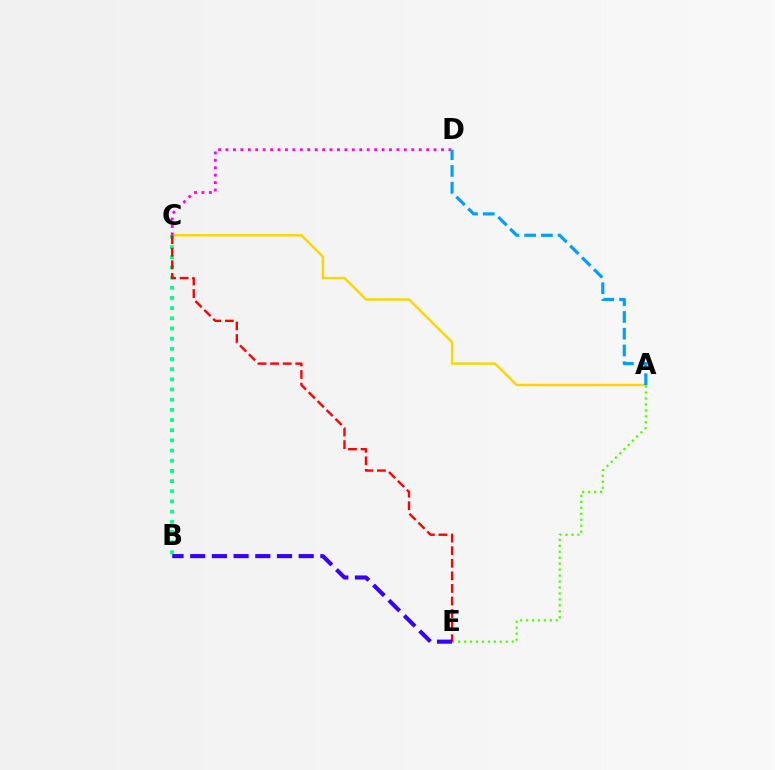{('B', 'C'): [{'color': '#00ff86', 'line_style': 'dotted', 'thickness': 2.76}], ('A', 'C'): [{'color': '#ffd500', 'line_style': 'solid', 'thickness': 1.74}], ('A', 'E'): [{'color': '#4fff00', 'line_style': 'dotted', 'thickness': 1.62}], ('C', 'E'): [{'color': '#ff0000', 'line_style': 'dashed', 'thickness': 1.71}], ('C', 'D'): [{'color': '#ff00ed', 'line_style': 'dotted', 'thickness': 2.02}], ('A', 'D'): [{'color': '#009eff', 'line_style': 'dashed', 'thickness': 2.27}], ('B', 'E'): [{'color': '#3700ff', 'line_style': 'dashed', 'thickness': 2.95}]}